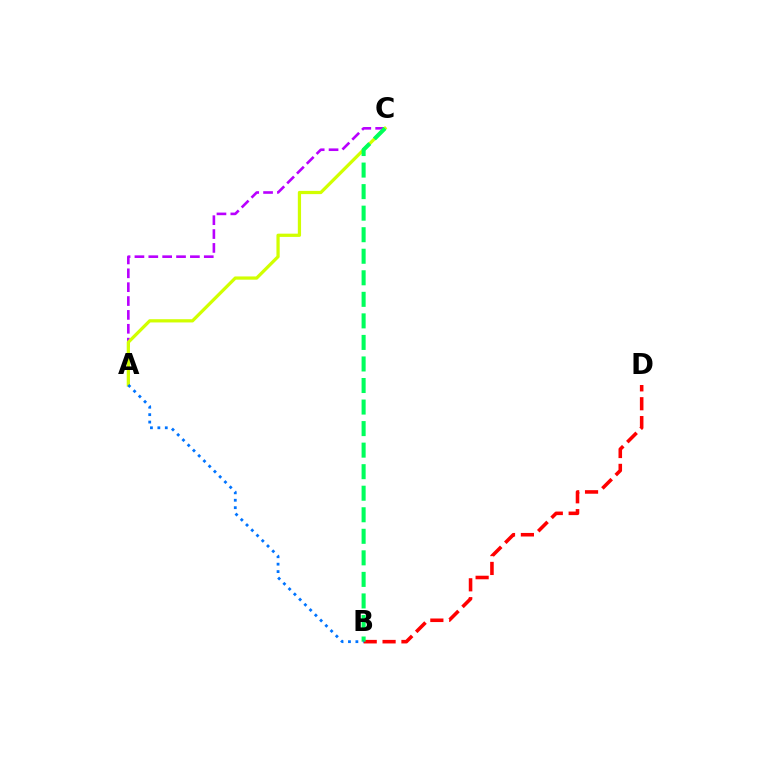{('A', 'C'): [{'color': '#b900ff', 'line_style': 'dashed', 'thickness': 1.88}, {'color': '#d1ff00', 'line_style': 'solid', 'thickness': 2.33}], ('B', 'D'): [{'color': '#ff0000', 'line_style': 'dashed', 'thickness': 2.56}], ('B', 'C'): [{'color': '#00ff5c', 'line_style': 'dashed', 'thickness': 2.93}], ('A', 'B'): [{'color': '#0074ff', 'line_style': 'dotted', 'thickness': 2.02}]}